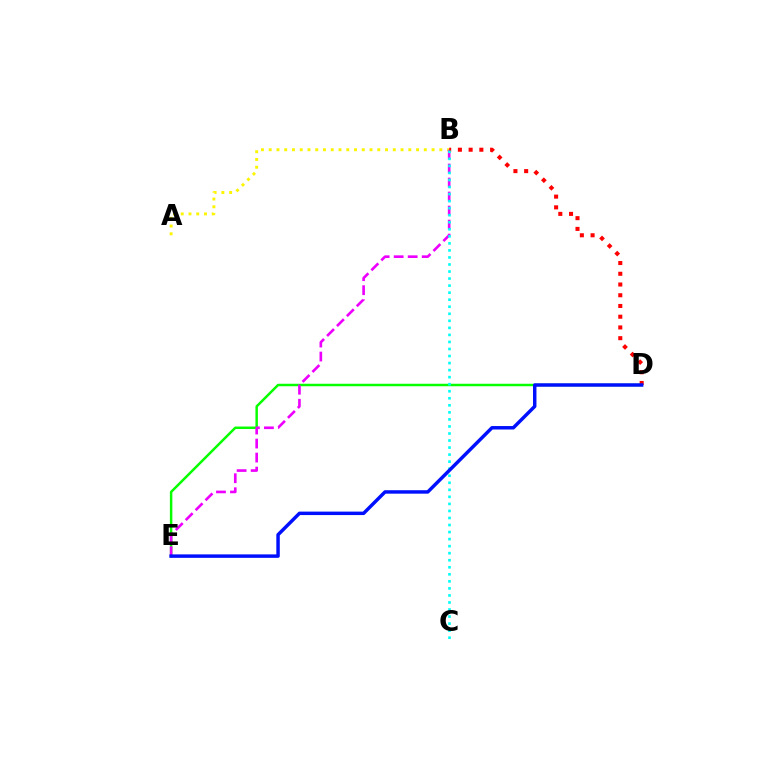{('A', 'B'): [{'color': '#fcf500', 'line_style': 'dotted', 'thickness': 2.11}], ('D', 'E'): [{'color': '#08ff00', 'line_style': 'solid', 'thickness': 1.78}, {'color': '#0010ff', 'line_style': 'solid', 'thickness': 2.49}], ('B', 'E'): [{'color': '#ee00ff', 'line_style': 'dashed', 'thickness': 1.9}], ('B', 'D'): [{'color': '#ff0000', 'line_style': 'dotted', 'thickness': 2.92}], ('B', 'C'): [{'color': '#00fff6', 'line_style': 'dotted', 'thickness': 1.91}]}